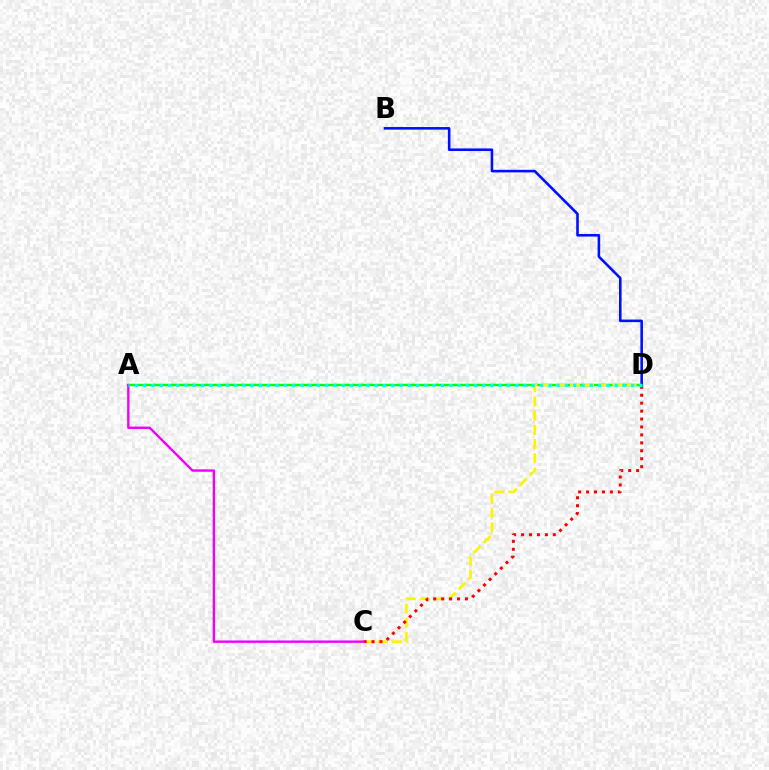{('A', 'D'): [{'color': '#08ff00', 'line_style': 'solid', 'thickness': 1.78}, {'color': '#00fff6', 'line_style': 'dotted', 'thickness': 2.25}], ('B', 'D'): [{'color': '#0010ff', 'line_style': 'solid', 'thickness': 1.87}], ('C', 'D'): [{'color': '#fcf500', 'line_style': 'dashed', 'thickness': 1.93}, {'color': '#ff0000', 'line_style': 'dotted', 'thickness': 2.16}], ('A', 'C'): [{'color': '#ee00ff', 'line_style': 'solid', 'thickness': 1.71}]}